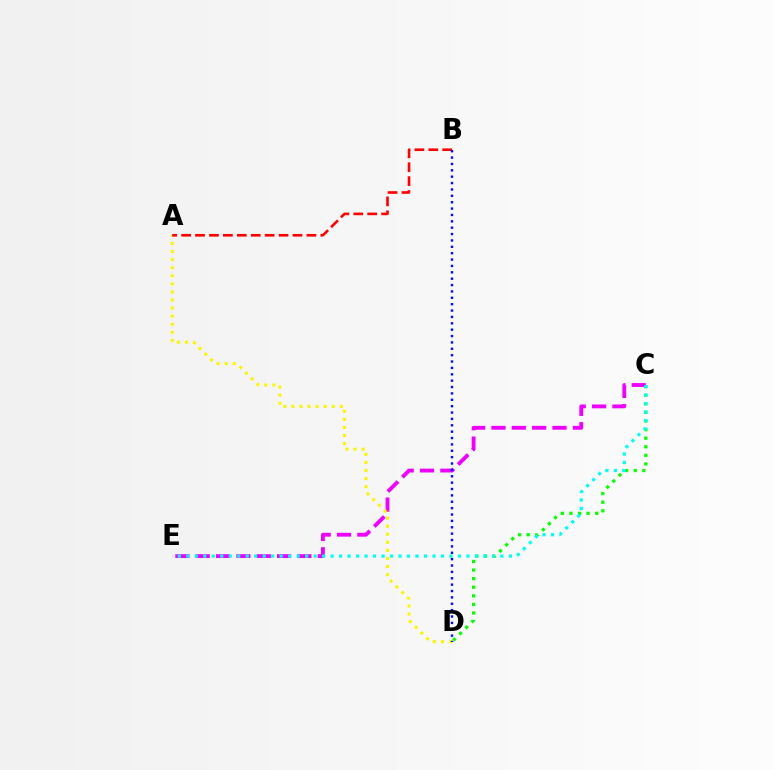{('C', 'D'): [{'color': '#08ff00', 'line_style': 'dotted', 'thickness': 2.33}], ('C', 'E'): [{'color': '#ee00ff', 'line_style': 'dashed', 'thickness': 2.76}, {'color': '#00fff6', 'line_style': 'dotted', 'thickness': 2.31}], ('A', 'D'): [{'color': '#fcf500', 'line_style': 'dotted', 'thickness': 2.19}], ('A', 'B'): [{'color': '#ff0000', 'line_style': 'dashed', 'thickness': 1.89}], ('B', 'D'): [{'color': '#0010ff', 'line_style': 'dotted', 'thickness': 1.73}]}